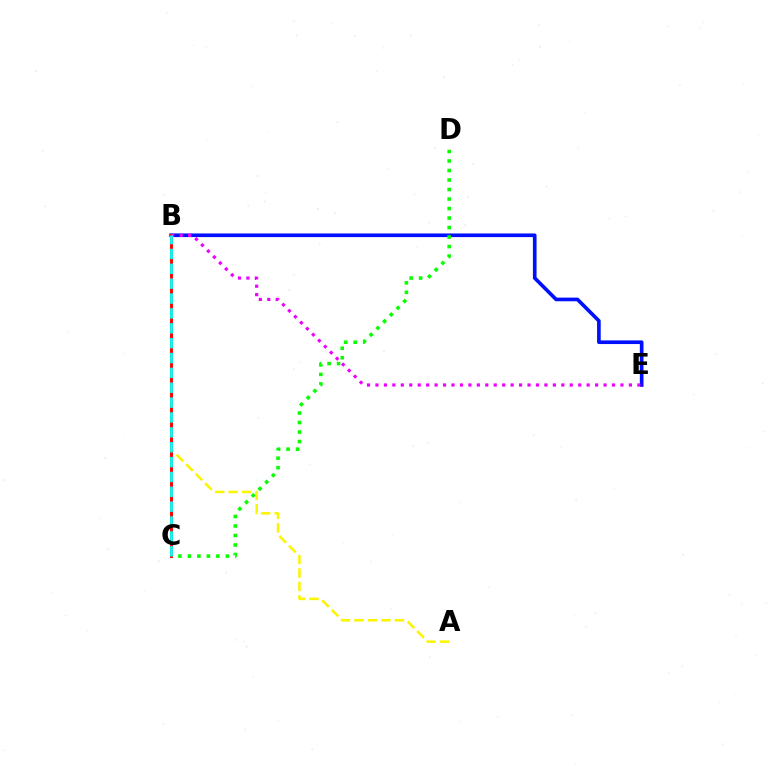{('B', 'E'): [{'color': '#0010ff', 'line_style': 'solid', 'thickness': 2.63}, {'color': '#ee00ff', 'line_style': 'dotted', 'thickness': 2.3}], ('A', 'B'): [{'color': '#fcf500', 'line_style': 'dashed', 'thickness': 1.83}], ('C', 'D'): [{'color': '#08ff00', 'line_style': 'dotted', 'thickness': 2.58}], ('B', 'C'): [{'color': '#ff0000', 'line_style': 'solid', 'thickness': 2.11}, {'color': '#00fff6', 'line_style': 'dashed', 'thickness': 2.02}]}